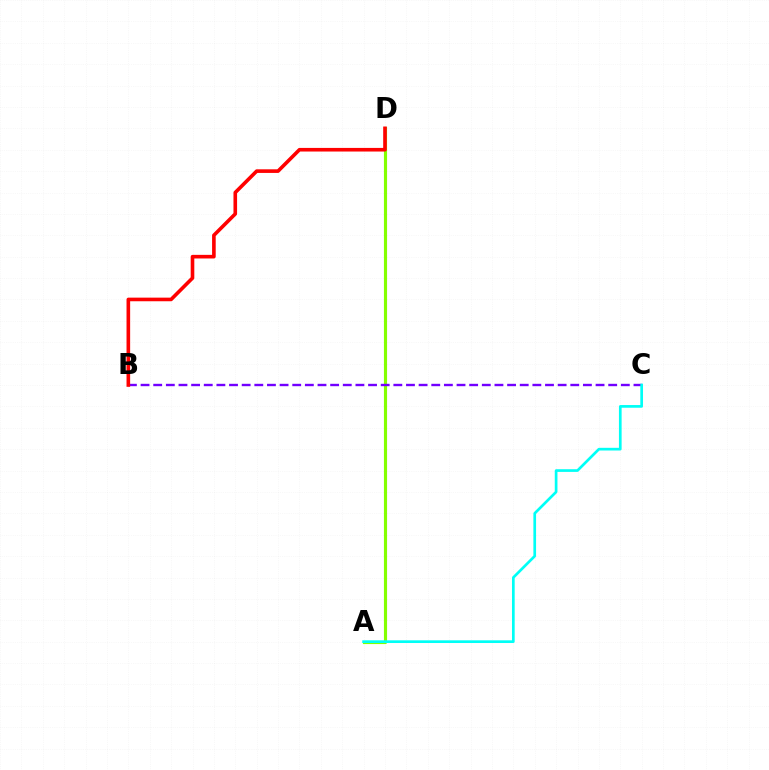{('A', 'D'): [{'color': '#84ff00', 'line_style': 'solid', 'thickness': 2.26}], ('B', 'C'): [{'color': '#7200ff', 'line_style': 'dashed', 'thickness': 1.72}], ('A', 'C'): [{'color': '#00fff6', 'line_style': 'solid', 'thickness': 1.94}], ('B', 'D'): [{'color': '#ff0000', 'line_style': 'solid', 'thickness': 2.61}]}